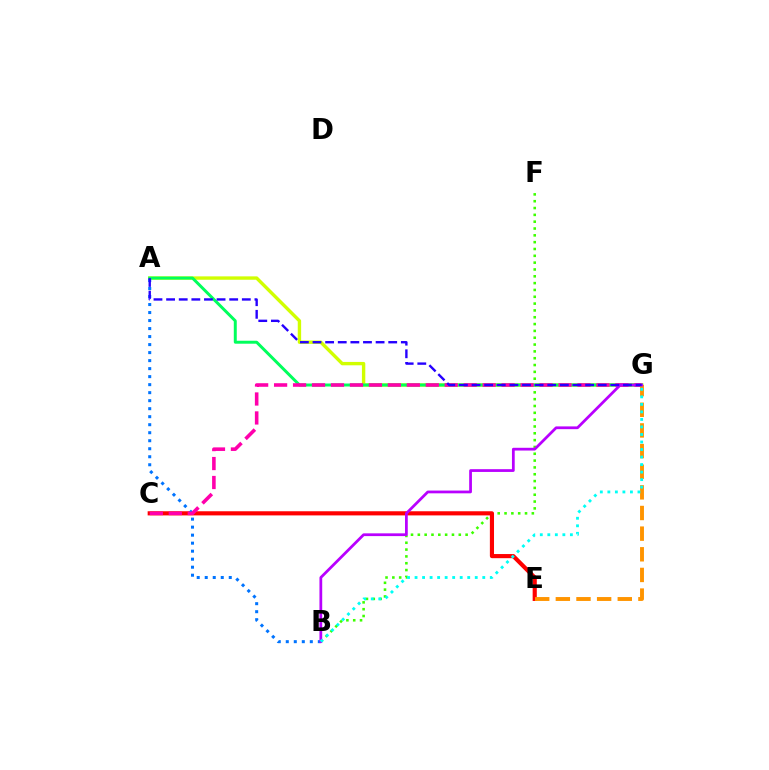{('B', 'F'): [{'color': '#3dff00', 'line_style': 'dotted', 'thickness': 1.85}], ('A', 'G'): [{'color': '#d1ff00', 'line_style': 'solid', 'thickness': 2.43}, {'color': '#00ff5c', 'line_style': 'solid', 'thickness': 2.14}, {'color': '#2500ff', 'line_style': 'dashed', 'thickness': 1.71}], ('C', 'E'): [{'color': '#ff0000', 'line_style': 'solid', 'thickness': 2.98}], ('A', 'B'): [{'color': '#0074ff', 'line_style': 'dotted', 'thickness': 2.18}], ('C', 'G'): [{'color': '#ff00ac', 'line_style': 'dashed', 'thickness': 2.58}], ('E', 'G'): [{'color': '#ff9400', 'line_style': 'dashed', 'thickness': 2.8}], ('B', 'G'): [{'color': '#b900ff', 'line_style': 'solid', 'thickness': 1.98}, {'color': '#00fff6', 'line_style': 'dotted', 'thickness': 2.04}]}